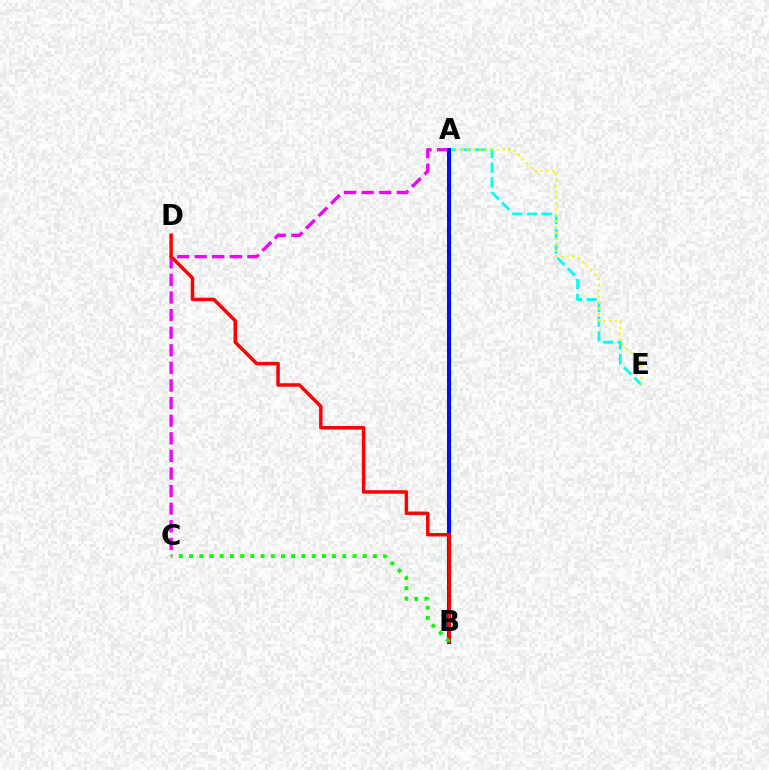{('A', 'E'): [{'color': '#00fff6', 'line_style': 'dashed', 'thickness': 2.0}, {'color': '#fcf500', 'line_style': 'dotted', 'thickness': 1.6}], ('A', 'C'): [{'color': '#ee00ff', 'line_style': 'dashed', 'thickness': 2.39}], ('A', 'B'): [{'color': '#0010ff', 'line_style': 'solid', 'thickness': 2.94}], ('B', 'D'): [{'color': '#ff0000', 'line_style': 'solid', 'thickness': 2.51}], ('B', 'C'): [{'color': '#08ff00', 'line_style': 'dotted', 'thickness': 2.78}]}